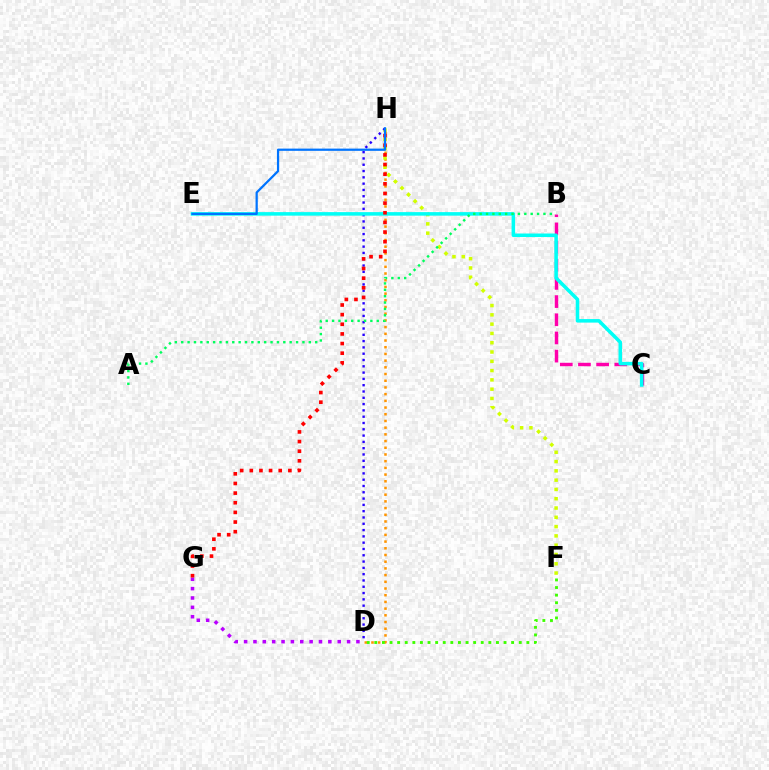{('D', 'H'): [{'color': '#ff9400', 'line_style': 'dotted', 'thickness': 1.82}, {'color': '#2500ff', 'line_style': 'dotted', 'thickness': 1.71}], ('D', 'G'): [{'color': '#b900ff', 'line_style': 'dotted', 'thickness': 2.54}], ('F', 'H'): [{'color': '#d1ff00', 'line_style': 'dotted', 'thickness': 2.52}], ('B', 'C'): [{'color': '#ff00ac', 'line_style': 'dashed', 'thickness': 2.47}], ('D', 'F'): [{'color': '#3dff00', 'line_style': 'dotted', 'thickness': 2.07}], ('C', 'E'): [{'color': '#00fff6', 'line_style': 'solid', 'thickness': 2.54}], ('G', 'H'): [{'color': '#ff0000', 'line_style': 'dotted', 'thickness': 2.62}], ('A', 'B'): [{'color': '#00ff5c', 'line_style': 'dotted', 'thickness': 1.73}], ('E', 'H'): [{'color': '#0074ff', 'line_style': 'solid', 'thickness': 1.61}]}